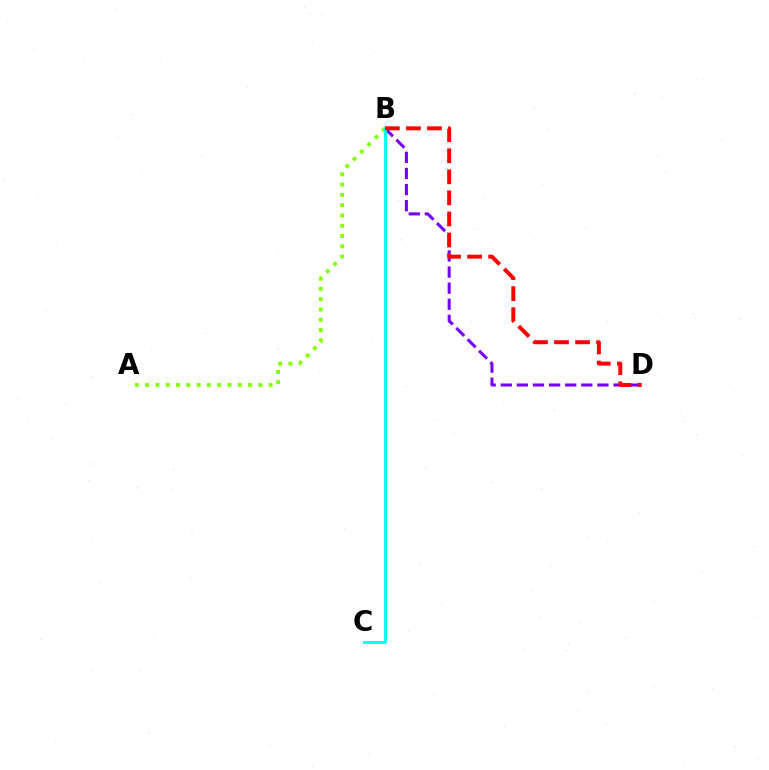{('A', 'B'): [{'color': '#84ff00', 'line_style': 'dotted', 'thickness': 2.8}], ('B', 'D'): [{'color': '#7200ff', 'line_style': 'dashed', 'thickness': 2.19}, {'color': '#ff0000', 'line_style': 'dashed', 'thickness': 2.86}], ('B', 'C'): [{'color': '#00fff6', 'line_style': 'solid', 'thickness': 2.05}]}